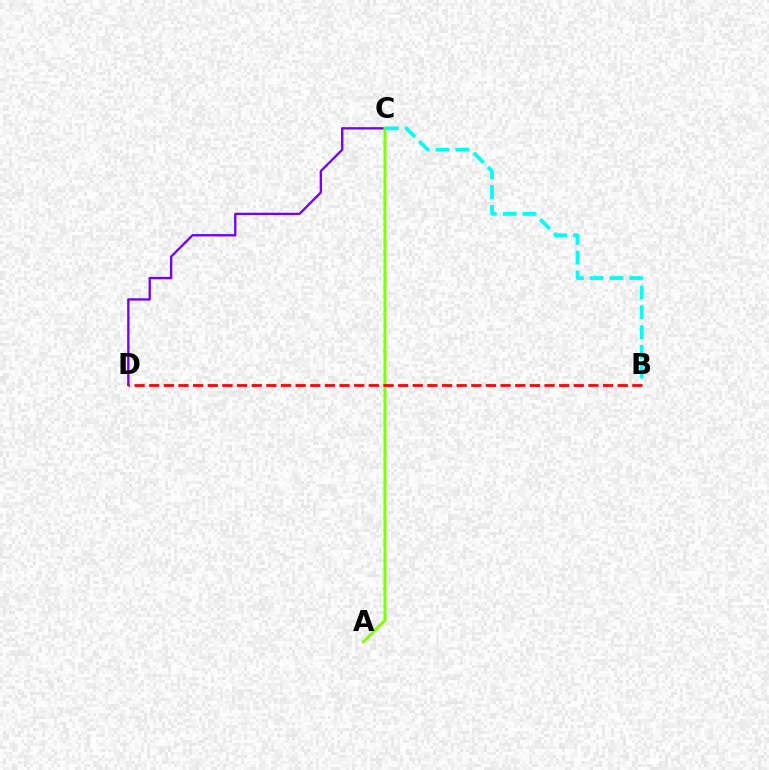{('C', 'D'): [{'color': '#7200ff', 'line_style': 'solid', 'thickness': 1.69}], ('A', 'C'): [{'color': '#84ff00', 'line_style': 'solid', 'thickness': 2.19}], ('B', 'C'): [{'color': '#00fff6', 'line_style': 'dashed', 'thickness': 2.69}], ('B', 'D'): [{'color': '#ff0000', 'line_style': 'dashed', 'thickness': 1.99}]}